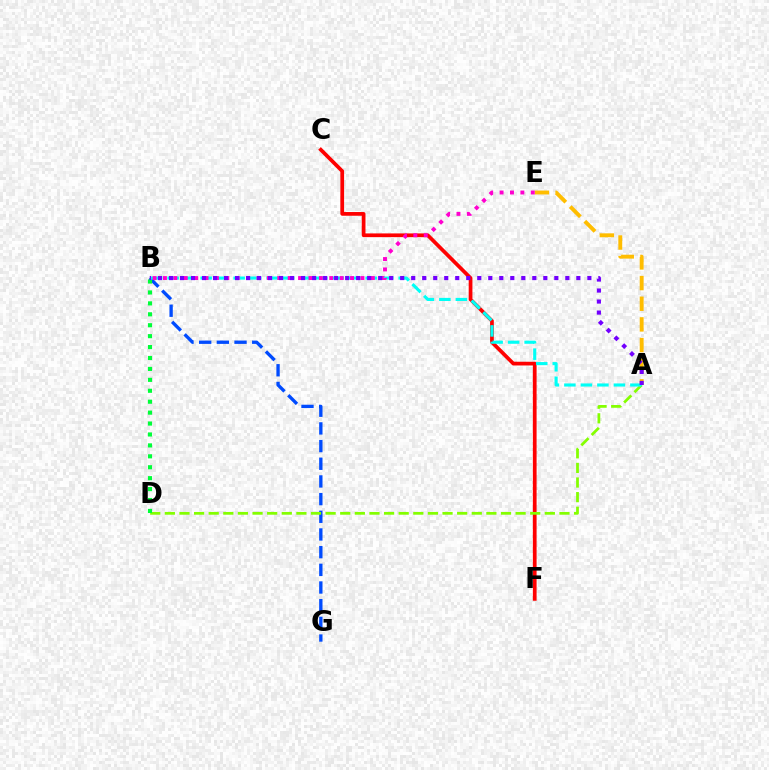{('B', 'G'): [{'color': '#004bff', 'line_style': 'dashed', 'thickness': 2.4}], ('C', 'F'): [{'color': '#ff0000', 'line_style': 'solid', 'thickness': 2.68}], ('A', 'E'): [{'color': '#ffbd00', 'line_style': 'dashed', 'thickness': 2.81}], ('A', 'D'): [{'color': '#84ff00', 'line_style': 'dashed', 'thickness': 1.99}], ('B', 'D'): [{'color': '#00ff39', 'line_style': 'dotted', 'thickness': 2.97}], ('A', 'B'): [{'color': '#00fff6', 'line_style': 'dashed', 'thickness': 2.24}, {'color': '#7200ff', 'line_style': 'dotted', 'thickness': 2.99}], ('B', 'E'): [{'color': '#ff00cf', 'line_style': 'dotted', 'thickness': 2.82}]}